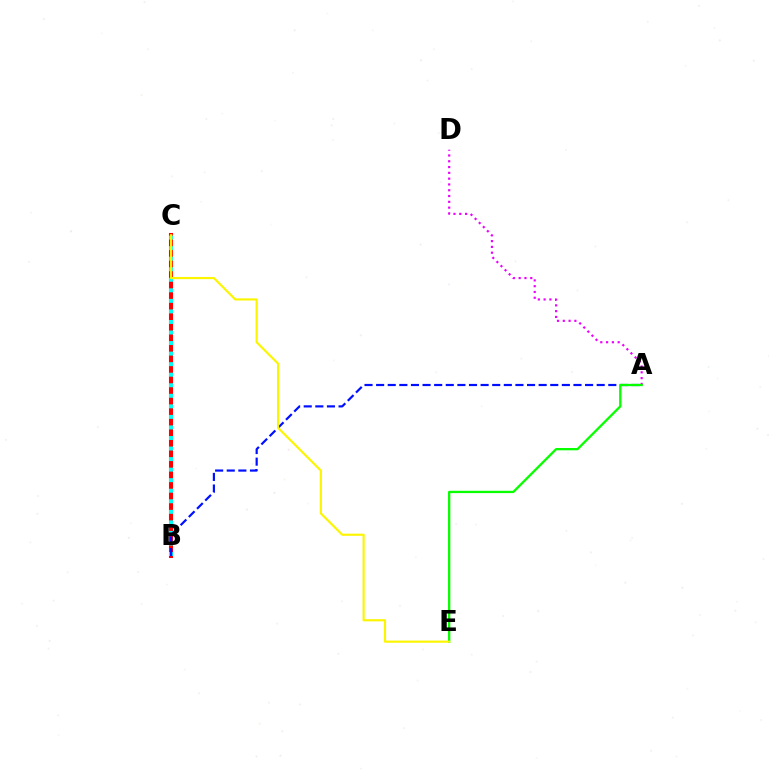{('B', 'C'): [{'color': '#ff0000', 'line_style': 'solid', 'thickness': 2.93}, {'color': '#00fff6', 'line_style': 'dotted', 'thickness': 2.87}], ('A', 'B'): [{'color': '#0010ff', 'line_style': 'dashed', 'thickness': 1.58}], ('A', 'D'): [{'color': '#ee00ff', 'line_style': 'dotted', 'thickness': 1.57}], ('A', 'E'): [{'color': '#08ff00', 'line_style': 'solid', 'thickness': 1.66}], ('C', 'E'): [{'color': '#fcf500', 'line_style': 'solid', 'thickness': 1.56}]}